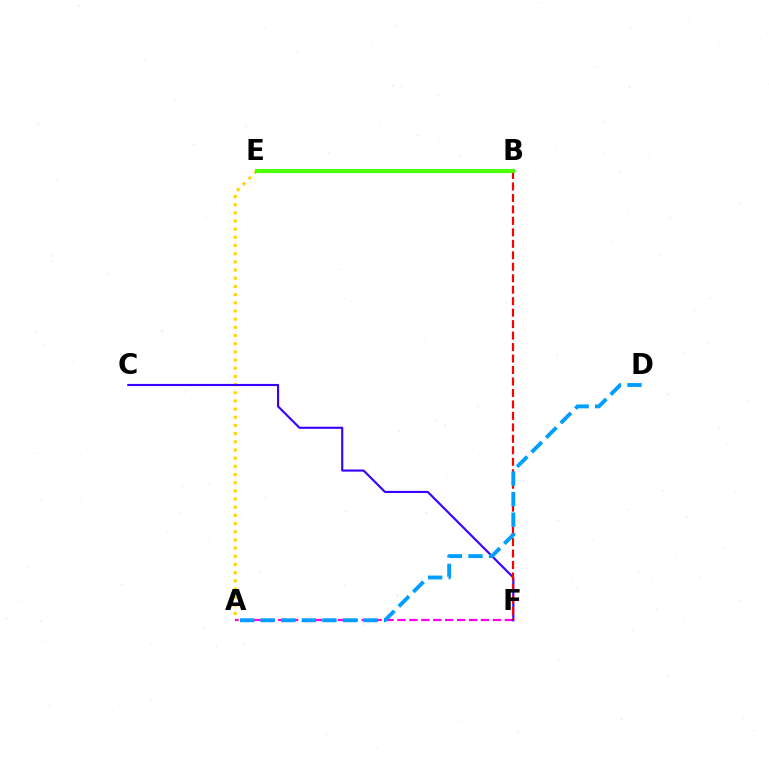{('A', 'F'): [{'color': '#ff00ed', 'line_style': 'dashed', 'thickness': 1.62}], ('A', 'E'): [{'color': '#ffd500', 'line_style': 'dotted', 'thickness': 2.22}], ('C', 'F'): [{'color': '#3700ff', 'line_style': 'solid', 'thickness': 1.54}], ('B', 'E'): [{'color': '#00ff86', 'line_style': 'solid', 'thickness': 2.94}, {'color': '#4fff00', 'line_style': 'solid', 'thickness': 2.75}], ('B', 'F'): [{'color': '#ff0000', 'line_style': 'dashed', 'thickness': 1.56}], ('A', 'D'): [{'color': '#009eff', 'line_style': 'dashed', 'thickness': 2.79}]}